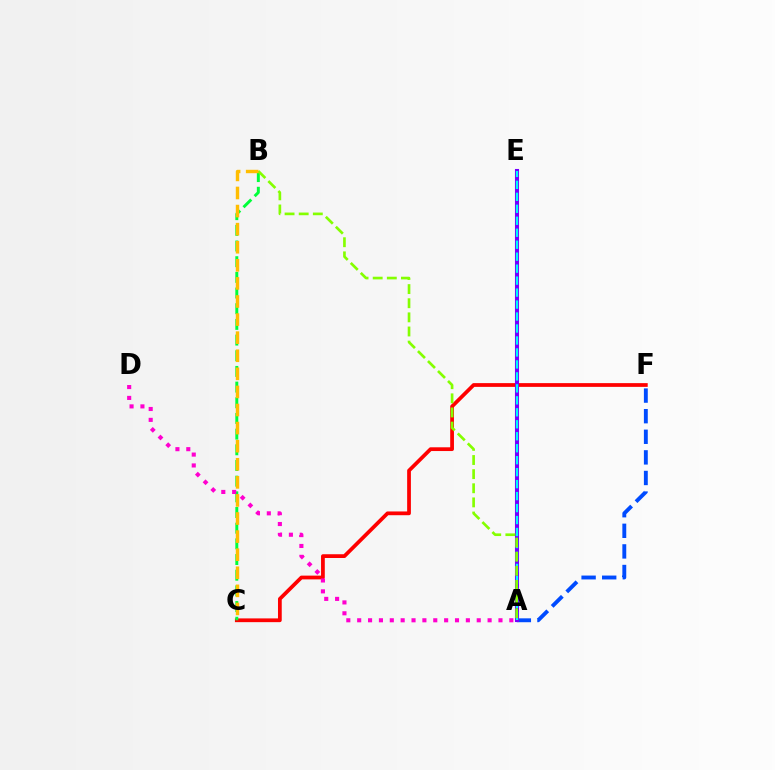{('C', 'F'): [{'color': '#ff0000', 'line_style': 'solid', 'thickness': 2.7}], ('B', 'C'): [{'color': '#00ff39', 'line_style': 'dashed', 'thickness': 2.13}, {'color': '#ffbd00', 'line_style': 'dashed', 'thickness': 2.46}], ('A', 'F'): [{'color': '#004bff', 'line_style': 'dashed', 'thickness': 2.8}], ('A', 'E'): [{'color': '#7200ff', 'line_style': 'solid', 'thickness': 2.93}, {'color': '#00fff6', 'line_style': 'dashed', 'thickness': 1.63}], ('A', 'B'): [{'color': '#84ff00', 'line_style': 'dashed', 'thickness': 1.92}], ('A', 'D'): [{'color': '#ff00cf', 'line_style': 'dotted', 'thickness': 2.95}]}